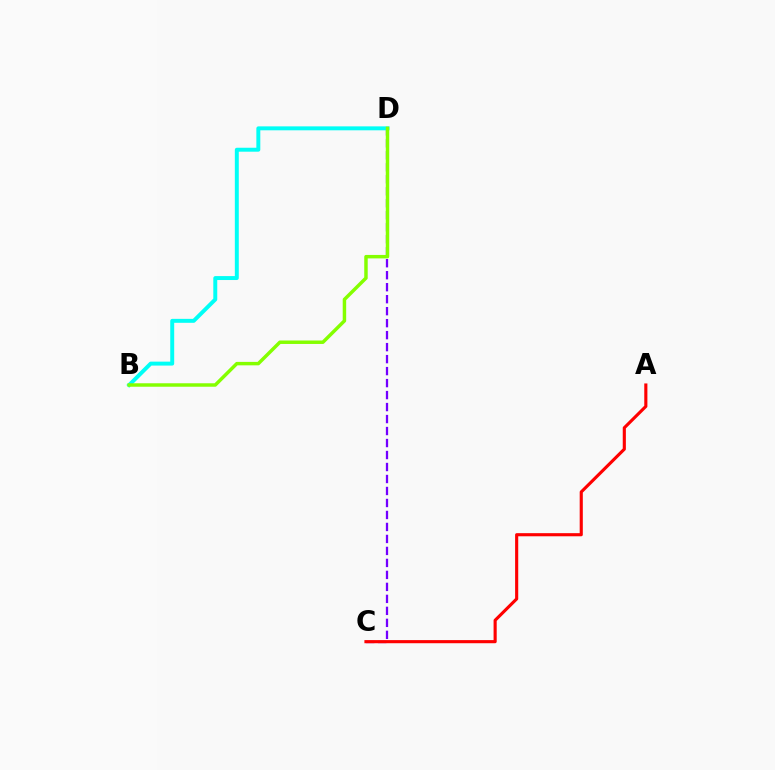{('C', 'D'): [{'color': '#7200ff', 'line_style': 'dashed', 'thickness': 1.63}], ('B', 'D'): [{'color': '#00fff6', 'line_style': 'solid', 'thickness': 2.84}, {'color': '#84ff00', 'line_style': 'solid', 'thickness': 2.49}], ('A', 'C'): [{'color': '#ff0000', 'line_style': 'solid', 'thickness': 2.25}]}